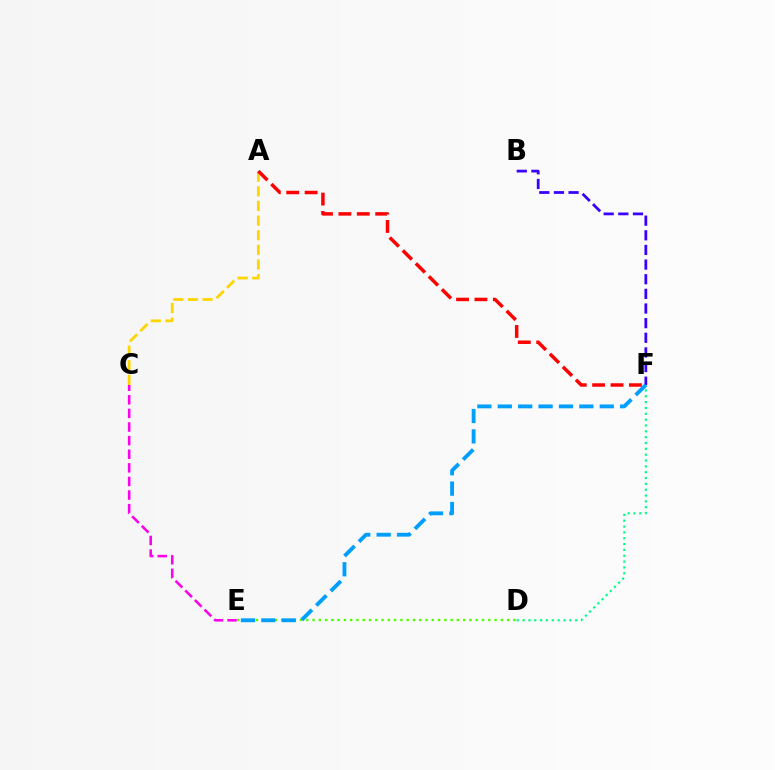{('B', 'F'): [{'color': '#3700ff', 'line_style': 'dashed', 'thickness': 1.99}], ('A', 'C'): [{'color': '#ffd500', 'line_style': 'dashed', 'thickness': 1.99}], ('C', 'E'): [{'color': '#ff00ed', 'line_style': 'dashed', 'thickness': 1.85}], ('D', 'E'): [{'color': '#4fff00', 'line_style': 'dotted', 'thickness': 1.71}], ('D', 'F'): [{'color': '#00ff86', 'line_style': 'dotted', 'thickness': 1.59}], ('E', 'F'): [{'color': '#009eff', 'line_style': 'dashed', 'thickness': 2.77}], ('A', 'F'): [{'color': '#ff0000', 'line_style': 'dashed', 'thickness': 2.5}]}